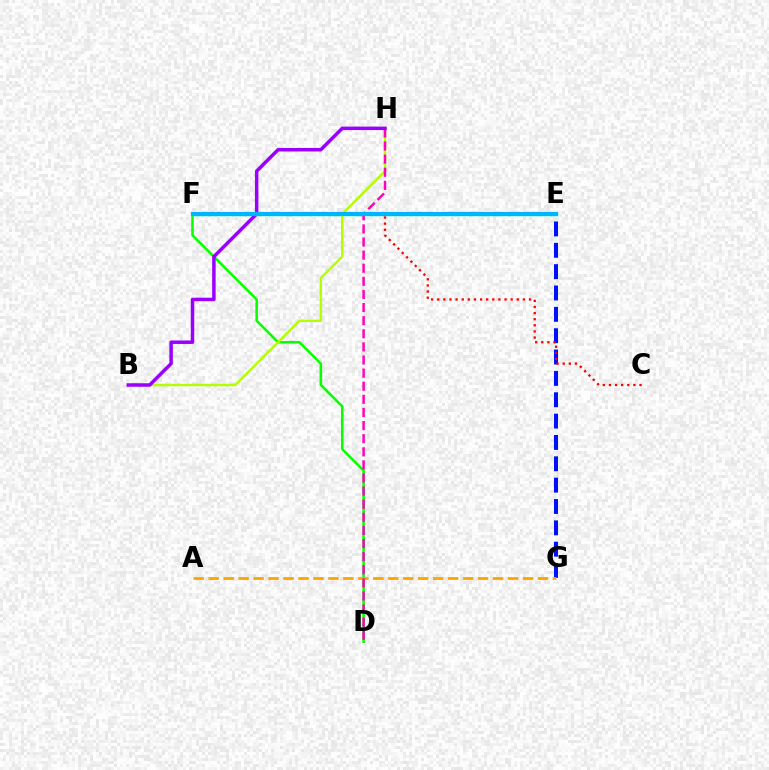{('E', 'F'): [{'color': '#00ff9d', 'line_style': 'solid', 'thickness': 2.44}, {'color': '#00b5ff', 'line_style': 'solid', 'thickness': 2.99}], ('E', 'G'): [{'color': '#0010ff', 'line_style': 'dashed', 'thickness': 2.9}], ('D', 'F'): [{'color': '#08ff00', 'line_style': 'solid', 'thickness': 1.84}], ('A', 'G'): [{'color': '#ffa500', 'line_style': 'dashed', 'thickness': 2.03}], ('C', 'F'): [{'color': '#ff0000', 'line_style': 'dotted', 'thickness': 1.66}], ('B', 'H'): [{'color': '#b3ff00', 'line_style': 'solid', 'thickness': 1.74}, {'color': '#9b00ff', 'line_style': 'solid', 'thickness': 2.51}], ('D', 'H'): [{'color': '#ff00bd', 'line_style': 'dashed', 'thickness': 1.78}]}